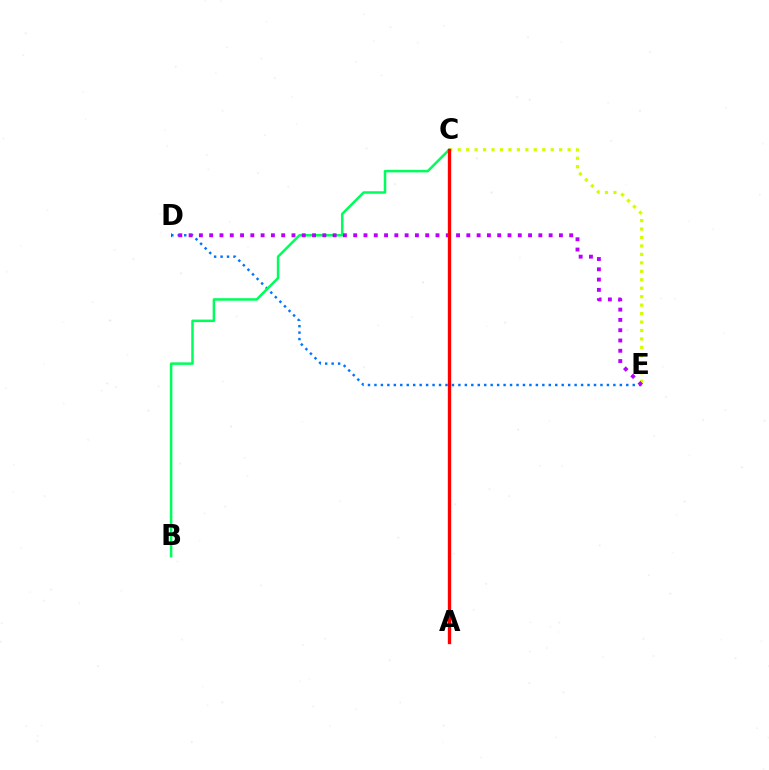{('C', 'E'): [{'color': '#d1ff00', 'line_style': 'dotted', 'thickness': 2.3}], ('D', 'E'): [{'color': '#0074ff', 'line_style': 'dotted', 'thickness': 1.75}, {'color': '#b900ff', 'line_style': 'dotted', 'thickness': 2.79}], ('B', 'C'): [{'color': '#00ff5c', 'line_style': 'solid', 'thickness': 1.81}], ('A', 'C'): [{'color': '#ff0000', 'line_style': 'solid', 'thickness': 2.39}]}